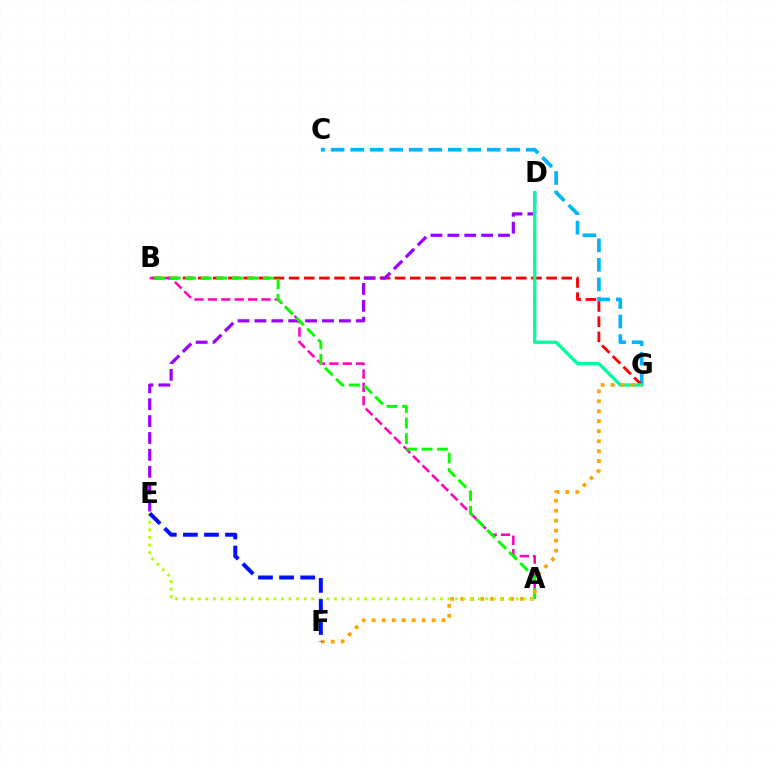{('C', 'G'): [{'color': '#00b5ff', 'line_style': 'dashed', 'thickness': 2.65}], ('B', 'G'): [{'color': '#ff0000', 'line_style': 'dashed', 'thickness': 2.06}], ('D', 'E'): [{'color': '#9b00ff', 'line_style': 'dashed', 'thickness': 2.3}], ('A', 'B'): [{'color': '#ff00bd', 'line_style': 'dashed', 'thickness': 1.82}, {'color': '#08ff00', 'line_style': 'dashed', 'thickness': 2.11}], ('D', 'G'): [{'color': '#00ff9d', 'line_style': 'solid', 'thickness': 2.39}], ('F', 'G'): [{'color': '#ffa500', 'line_style': 'dotted', 'thickness': 2.71}], ('A', 'E'): [{'color': '#b3ff00', 'line_style': 'dotted', 'thickness': 2.06}], ('E', 'F'): [{'color': '#0010ff', 'line_style': 'dashed', 'thickness': 2.86}]}